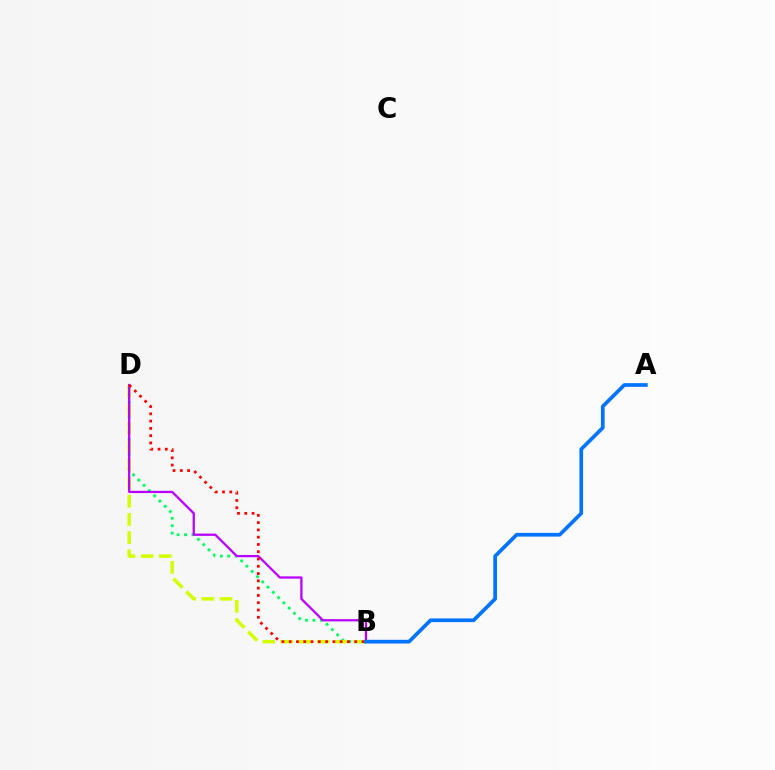{('B', 'D'): [{'color': '#00ff5c', 'line_style': 'dotted', 'thickness': 2.02}, {'color': '#d1ff00', 'line_style': 'dashed', 'thickness': 2.47}, {'color': '#b900ff', 'line_style': 'solid', 'thickness': 1.63}, {'color': '#ff0000', 'line_style': 'dotted', 'thickness': 1.98}], ('A', 'B'): [{'color': '#0074ff', 'line_style': 'solid', 'thickness': 2.67}]}